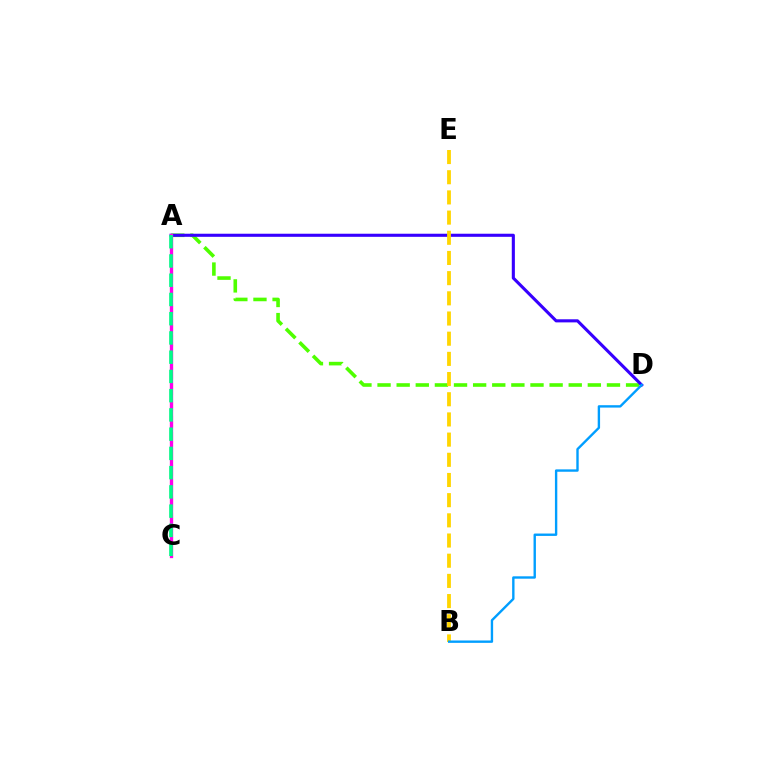{('A', 'D'): [{'color': '#4fff00', 'line_style': 'dashed', 'thickness': 2.6}, {'color': '#3700ff', 'line_style': 'solid', 'thickness': 2.23}], ('A', 'C'): [{'color': '#ff0000', 'line_style': 'dashed', 'thickness': 2.2}, {'color': '#ff00ed', 'line_style': 'solid', 'thickness': 2.37}, {'color': '#00ff86', 'line_style': 'dashed', 'thickness': 2.61}], ('B', 'E'): [{'color': '#ffd500', 'line_style': 'dashed', 'thickness': 2.74}], ('B', 'D'): [{'color': '#009eff', 'line_style': 'solid', 'thickness': 1.71}]}